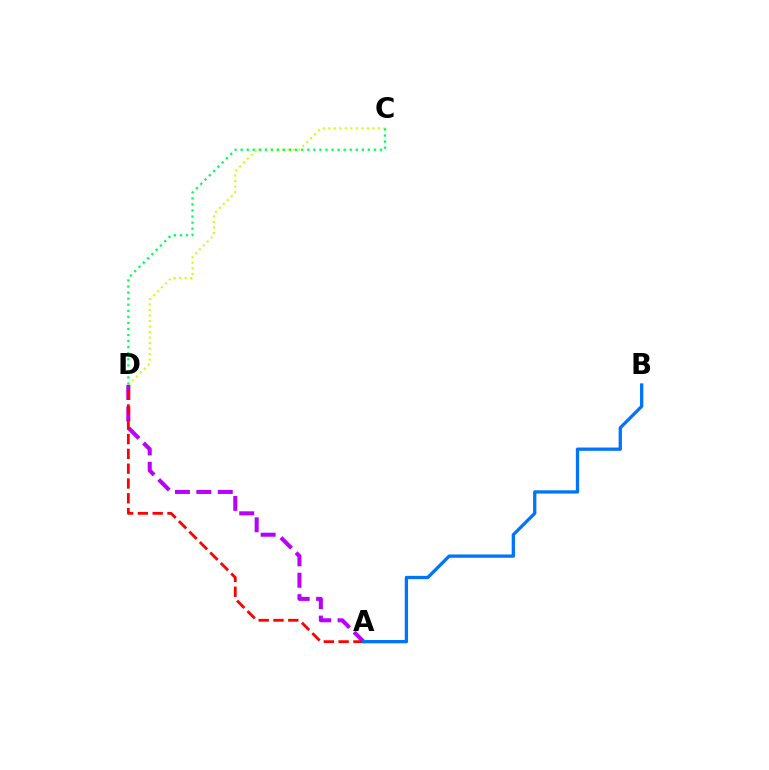{('C', 'D'): [{'color': '#d1ff00', 'line_style': 'dotted', 'thickness': 1.5}, {'color': '#00ff5c', 'line_style': 'dotted', 'thickness': 1.65}], ('A', 'D'): [{'color': '#b900ff', 'line_style': 'dashed', 'thickness': 2.91}, {'color': '#ff0000', 'line_style': 'dashed', 'thickness': 2.01}], ('A', 'B'): [{'color': '#0074ff', 'line_style': 'solid', 'thickness': 2.36}]}